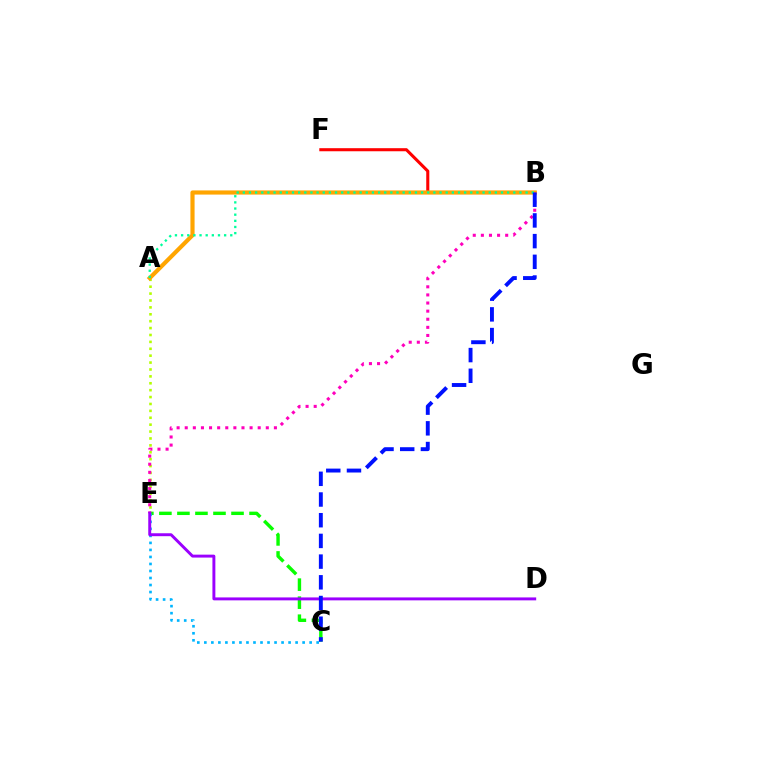{('A', 'E'): [{'color': '#b3ff00', 'line_style': 'dotted', 'thickness': 1.87}], ('C', 'E'): [{'color': '#08ff00', 'line_style': 'dashed', 'thickness': 2.45}, {'color': '#00b5ff', 'line_style': 'dotted', 'thickness': 1.91}], ('B', 'F'): [{'color': '#ff0000', 'line_style': 'solid', 'thickness': 2.21}], ('A', 'B'): [{'color': '#ffa500', 'line_style': 'solid', 'thickness': 2.99}, {'color': '#00ff9d', 'line_style': 'dotted', 'thickness': 1.67}], ('B', 'E'): [{'color': '#ff00bd', 'line_style': 'dotted', 'thickness': 2.2}], ('D', 'E'): [{'color': '#9b00ff', 'line_style': 'solid', 'thickness': 2.11}], ('B', 'C'): [{'color': '#0010ff', 'line_style': 'dashed', 'thickness': 2.81}]}